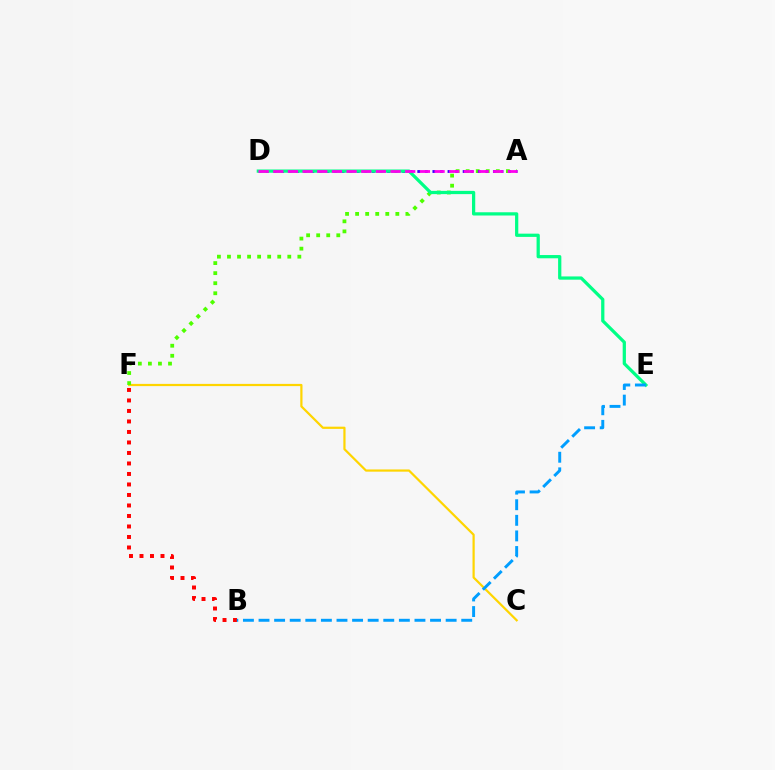{('C', 'F'): [{'color': '#ffd500', 'line_style': 'solid', 'thickness': 1.59}], ('A', 'F'): [{'color': '#4fff00', 'line_style': 'dotted', 'thickness': 2.73}], ('A', 'D'): [{'color': '#3700ff', 'line_style': 'dotted', 'thickness': 2.05}, {'color': '#ff00ed', 'line_style': 'dashed', 'thickness': 1.99}], ('D', 'E'): [{'color': '#00ff86', 'line_style': 'solid', 'thickness': 2.33}], ('B', 'F'): [{'color': '#ff0000', 'line_style': 'dotted', 'thickness': 2.85}], ('B', 'E'): [{'color': '#009eff', 'line_style': 'dashed', 'thickness': 2.12}]}